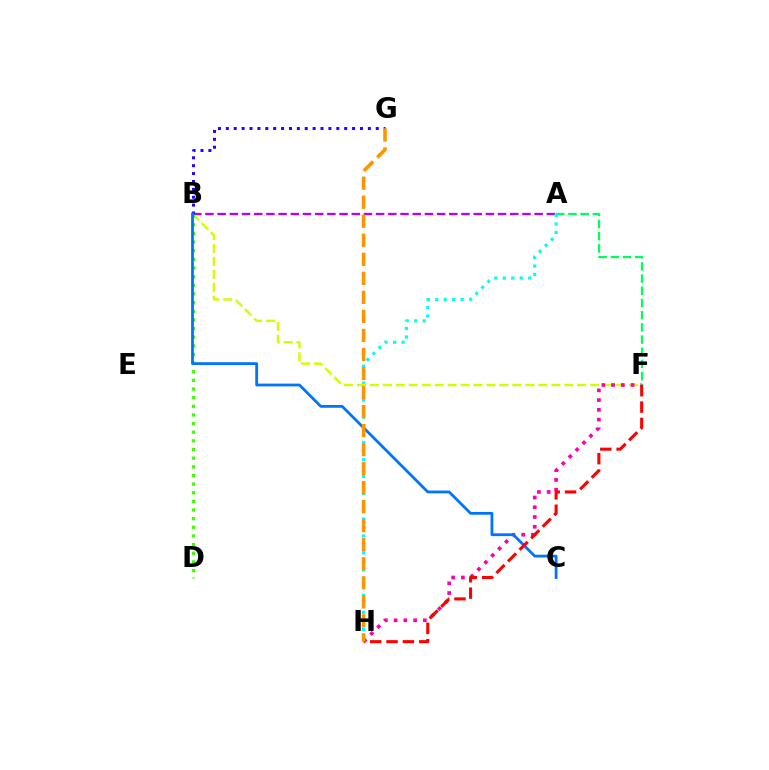{('A', 'F'): [{'color': '#00ff5c', 'line_style': 'dashed', 'thickness': 1.66}], ('A', 'B'): [{'color': '#b900ff', 'line_style': 'dashed', 'thickness': 1.66}], ('A', 'H'): [{'color': '#00fff6', 'line_style': 'dotted', 'thickness': 2.31}], ('B', 'F'): [{'color': '#d1ff00', 'line_style': 'dashed', 'thickness': 1.76}], ('F', 'H'): [{'color': '#ff00ac', 'line_style': 'dotted', 'thickness': 2.65}, {'color': '#ff0000', 'line_style': 'dashed', 'thickness': 2.22}], ('B', 'D'): [{'color': '#3dff00', 'line_style': 'dotted', 'thickness': 2.35}], ('B', 'G'): [{'color': '#2500ff', 'line_style': 'dotted', 'thickness': 2.14}], ('B', 'C'): [{'color': '#0074ff', 'line_style': 'solid', 'thickness': 2.0}], ('G', 'H'): [{'color': '#ff9400', 'line_style': 'dashed', 'thickness': 2.58}]}